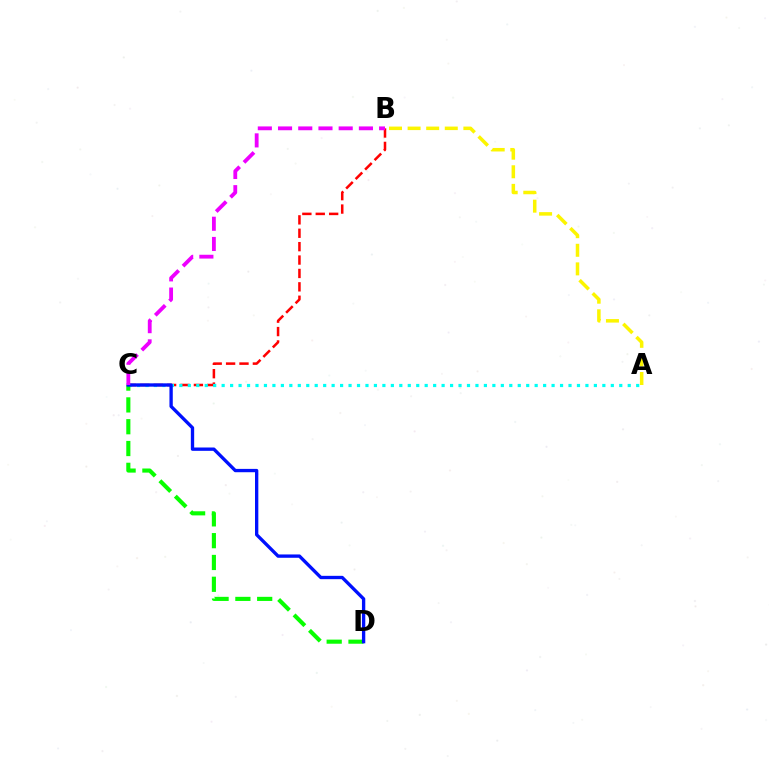{('B', 'C'): [{'color': '#ff0000', 'line_style': 'dashed', 'thickness': 1.82}, {'color': '#ee00ff', 'line_style': 'dashed', 'thickness': 2.75}], ('A', 'C'): [{'color': '#00fff6', 'line_style': 'dotted', 'thickness': 2.3}], ('A', 'B'): [{'color': '#fcf500', 'line_style': 'dashed', 'thickness': 2.53}], ('C', 'D'): [{'color': '#08ff00', 'line_style': 'dashed', 'thickness': 2.96}, {'color': '#0010ff', 'line_style': 'solid', 'thickness': 2.4}]}